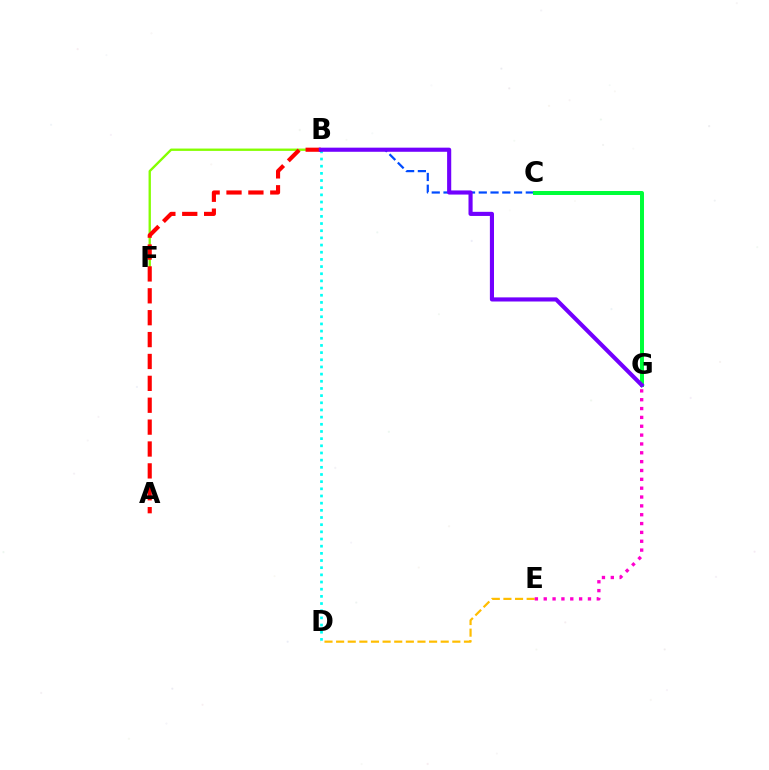{('B', 'C'): [{'color': '#004bff', 'line_style': 'dashed', 'thickness': 1.6}], ('B', 'F'): [{'color': '#84ff00', 'line_style': 'solid', 'thickness': 1.69}], ('B', 'D'): [{'color': '#00fff6', 'line_style': 'dotted', 'thickness': 1.95}], ('C', 'G'): [{'color': '#00ff39', 'line_style': 'solid', 'thickness': 2.87}], ('A', 'B'): [{'color': '#ff0000', 'line_style': 'dashed', 'thickness': 2.97}], ('D', 'E'): [{'color': '#ffbd00', 'line_style': 'dashed', 'thickness': 1.58}], ('B', 'G'): [{'color': '#7200ff', 'line_style': 'solid', 'thickness': 2.97}], ('E', 'G'): [{'color': '#ff00cf', 'line_style': 'dotted', 'thickness': 2.4}]}